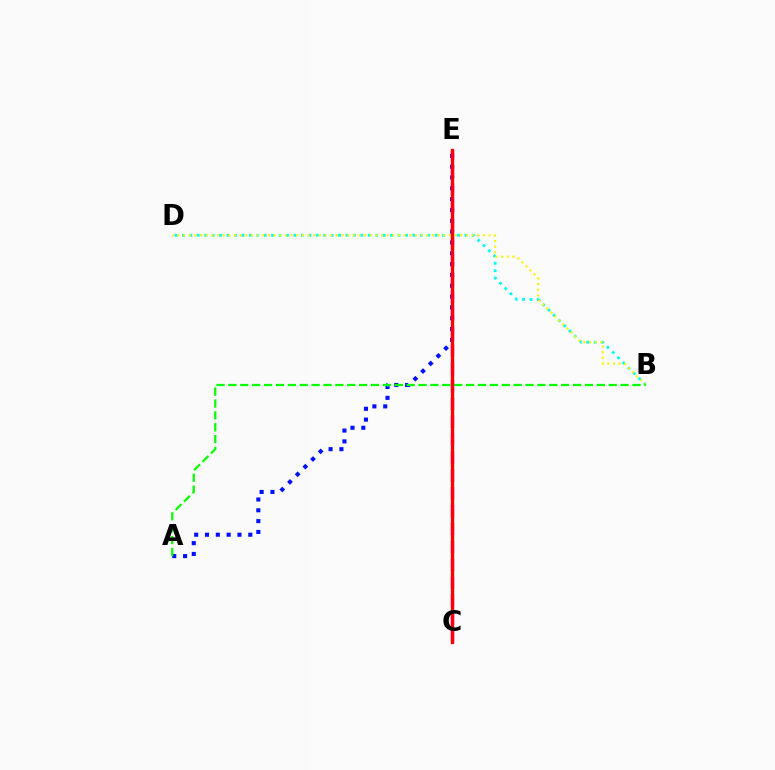{('A', 'E'): [{'color': '#0010ff', 'line_style': 'dotted', 'thickness': 2.94}], ('B', 'D'): [{'color': '#00fff6', 'line_style': 'dotted', 'thickness': 2.02}, {'color': '#fcf500', 'line_style': 'dotted', 'thickness': 1.54}], ('A', 'B'): [{'color': '#08ff00', 'line_style': 'dashed', 'thickness': 1.61}], ('C', 'E'): [{'color': '#ee00ff', 'line_style': 'dashed', 'thickness': 2.43}, {'color': '#ff0000', 'line_style': 'solid', 'thickness': 2.39}]}